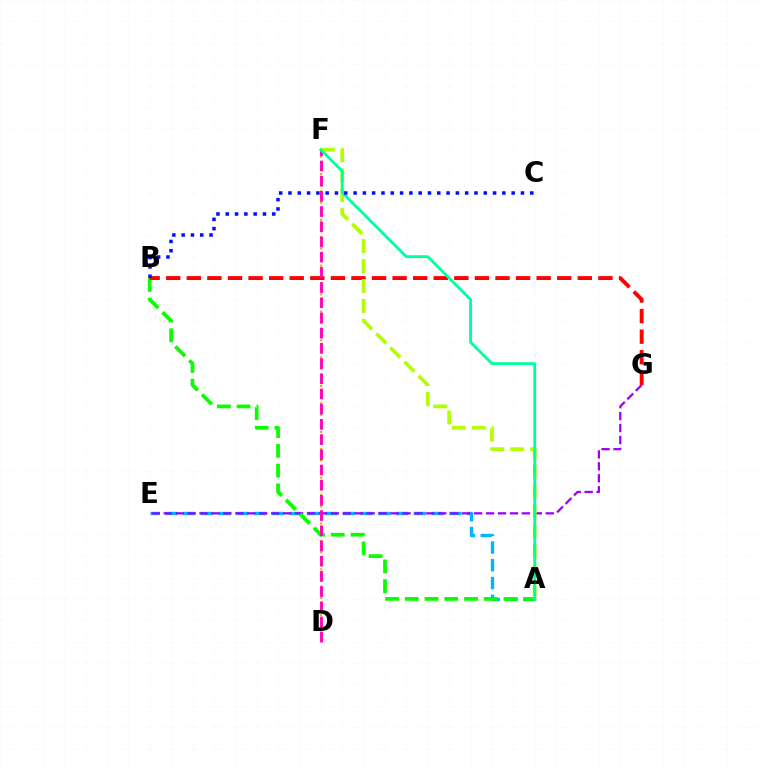{('A', 'E'): [{'color': '#00b5ff', 'line_style': 'dashed', 'thickness': 2.41}], ('E', 'G'): [{'color': '#9b00ff', 'line_style': 'dashed', 'thickness': 1.62}], ('D', 'F'): [{'color': '#ffa500', 'line_style': 'dotted', 'thickness': 1.56}, {'color': '#ff00bd', 'line_style': 'dashed', 'thickness': 2.07}], ('A', 'B'): [{'color': '#08ff00', 'line_style': 'dashed', 'thickness': 2.68}], ('B', 'G'): [{'color': '#ff0000', 'line_style': 'dashed', 'thickness': 2.8}], ('A', 'F'): [{'color': '#b3ff00', 'line_style': 'dashed', 'thickness': 2.71}, {'color': '#00ff9d', 'line_style': 'solid', 'thickness': 2.03}], ('B', 'C'): [{'color': '#0010ff', 'line_style': 'dotted', 'thickness': 2.53}]}